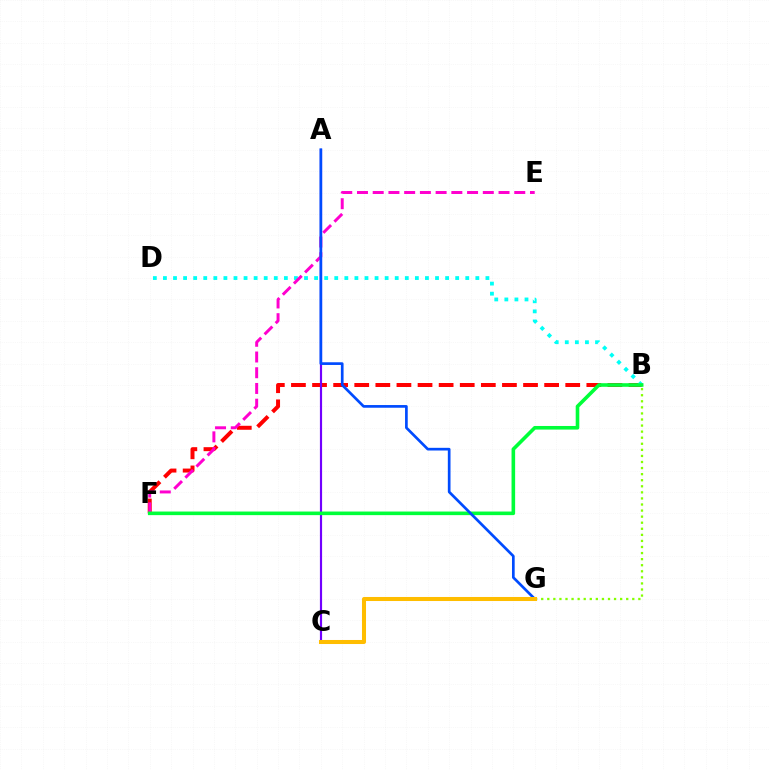{('B', 'F'): [{'color': '#ff0000', 'line_style': 'dashed', 'thickness': 2.87}, {'color': '#00ff39', 'line_style': 'solid', 'thickness': 2.59}], ('A', 'C'): [{'color': '#7200ff', 'line_style': 'solid', 'thickness': 1.56}], ('B', 'D'): [{'color': '#00fff6', 'line_style': 'dotted', 'thickness': 2.74}], ('B', 'G'): [{'color': '#84ff00', 'line_style': 'dotted', 'thickness': 1.65}], ('E', 'F'): [{'color': '#ff00cf', 'line_style': 'dashed', 'thickness': 2.14}], ('A', 'G'): [{'color': '#004bff', 'line_style': 'solid', 'thickness': 1.93}], ('C', 'G'): [{'color': '#ffbd00', 'line_style': 'solid', 'thickness': 2.91}]}